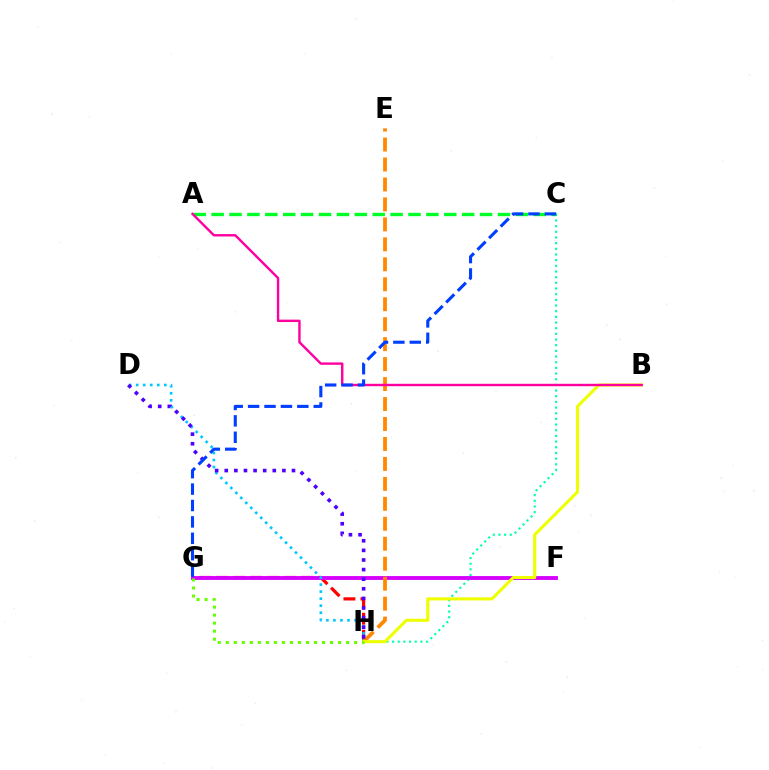{('G', 'H'): [{'color': '#ff0000', 'line_style': 'dashed', 'thickness': 2.31}, {'color': '#66ff00', 'line_style': 'dotted', 'thickness': 2.18}], ('C', 'H'): [{'color': '#00ffaf', 'line_style': 'dotted', 'thickness': 1.54}], ('F', 'G'): [{'color': '#d600ff', 'line_style': 'solid', 'thickness': 2.78}], ('A', 'C'): [{'color': '#00ff27', 'line_style': 'dashed', 'thickness': 2.43}], ('D', 'H'): [{'color': '#00c7ff', 'line_style': 'dotted', 'thickness': 1.91}, {'color': '#4f00ff', 'line_style': 'dotted', 'thickness': 2.61}], ('E', 'H'): [{'color': '#ff8800', 'line_style': 'dashed', 'thickness': 2.71}], ('B', 'H'): [{'color': '#eeff00', 'line_style': 'solid', 'thickness': 2.22}], ('A', 'B'): [{'color': '#ff00a0', 'line_style': 'solid', 'thickness': 1.73}], ('C', 'G'): [{'color': '#003fff', 'line_style': 'dashed', 'thickness': 2.23}]}